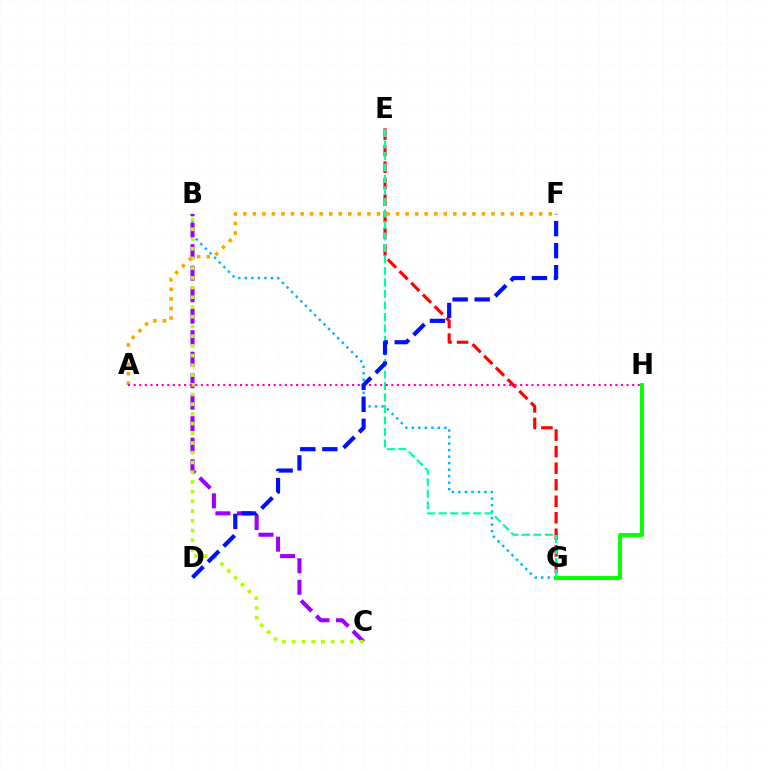{('B', 'G'): [{'color': '#00b5ff', 'line_style': 'dotted', 'thickness': 1.77}], ('G', 'H'): [{'color': '#08ff00', 'line_style': 'solid', 'thickness': 2.84}], ('B', 'C'): [{'color': '#9b00ff', 'line_style': 'dashed', 'thickness': 2.92}, {'color': '#b3ff00', 'line_style': 'dotted', 'thickness': 2.64}], ('E', 'G'): [{'color': '#ff0000', 'line_style': 'dashed', 'thickness': 2.25}, {'color': '#00ff9d', 'line_style': 'dashed', 'thickness': 1.56}], ('A', 'F'): [{'color': '#ffa500', 'line_style': 'dotted', 'thickness': 2.59}], ('A', 'H'): [{'color': '#ff00bd', 'line_style': 'dotted', 'thickness': 1.52}], ('D', 'F'): [{'color': '#0010ff', 'line_style': 'dashed', 'thickness': 2.99}]}